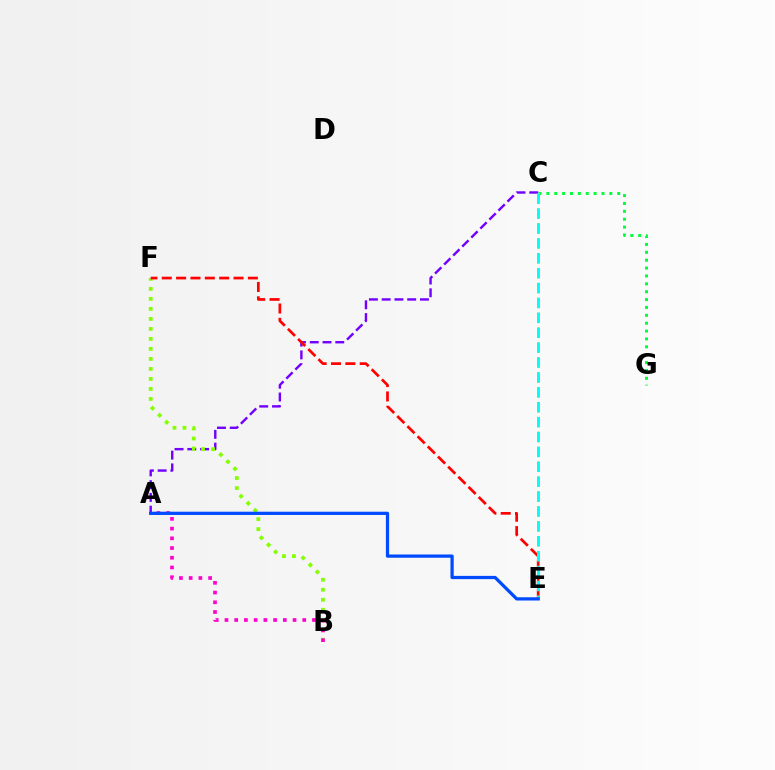{('C', 'G'): [{'color': '#00ff39', 'line_style': 'dotted', 'thickness': 2.14}], ('A', 'C'): [{'color': '#7200ff', 'line_style': 'dashed', 'thickness': 1.73}], ('B', 'F'): [{'color': '#84ff00', 'line_style': 'dotted', 'thickness': 2.72}], ('E', 'F'): [{'color': '#ff0000', 'line_style': 'dashed', 'thickness': 1.95}], ('C', 'E'): [{'color': '#ffbd00', 'line_style': 'dashed', 'thickness': 2.02}, {'color': '#00fff6', 'line_style': 'dashed', 'thickness': 2.02}], ('A', 'B'): [{'color': '#ff00cf', 'line_style': 'dotted', 'thickness': 2.64}], ('A', 'E'): [{'color': '#004bff', 'line_style': 'solid', 'thickness': 2.34}]}